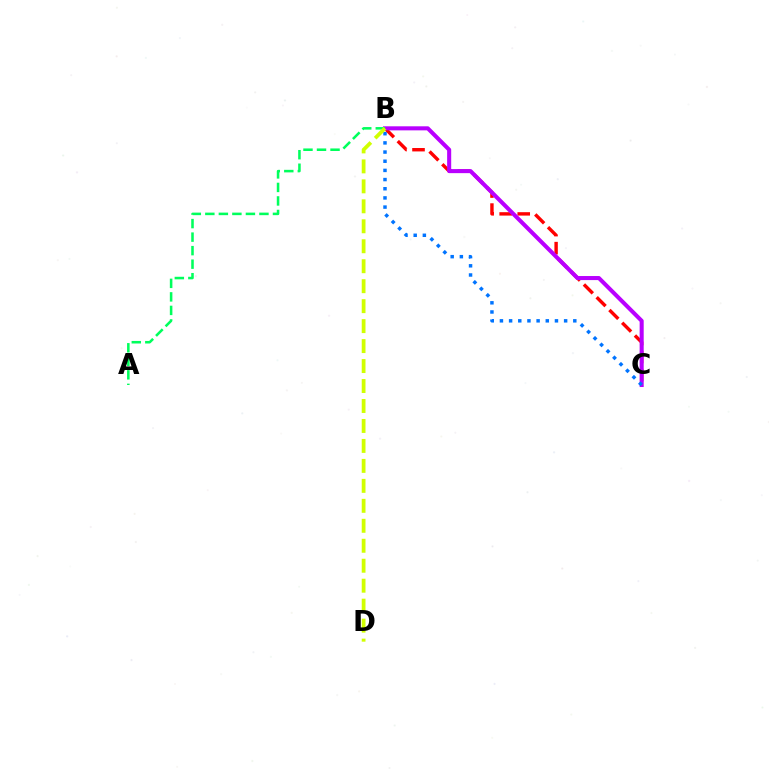{('B', 'C'): [{'color': '#ff0000', 'line_style': 'dashed', 'thickness': 2.45}, {'color': '#b900ff', 'line_style': 'solid', 'thickness': 2.92}, {'color': '#0074ff', 'line_style': 'dotted', 'thickness': 2.49}], ('A', 'B'): [{'color': '#00ff5c', 'line_style': 'dashed', 'thickness': 1.84}], ('B', 'D'): [{'color': '#d1ff00', 'line_style': 'dashed', 'thickness': 2.71}]}